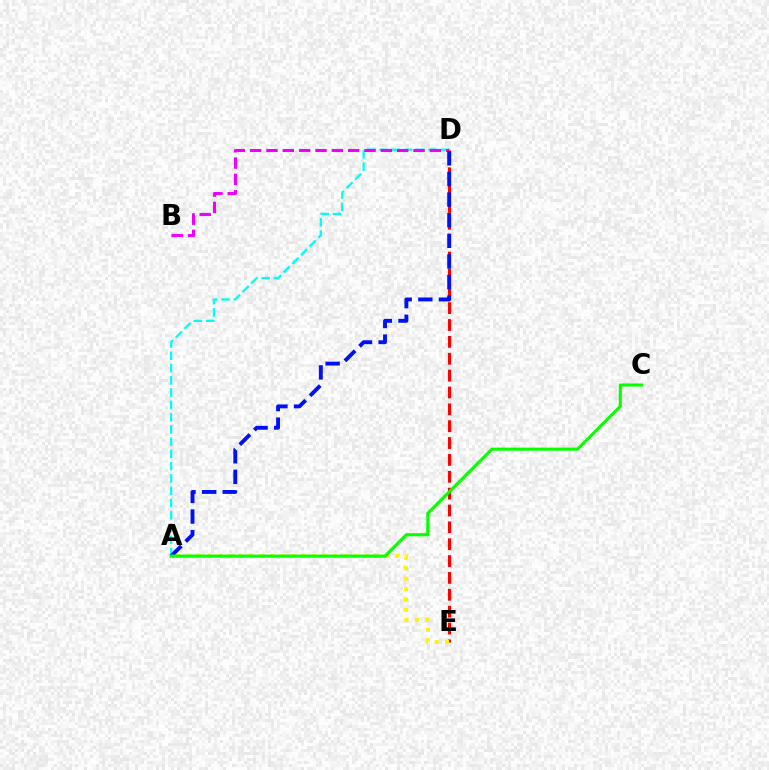{('A', 'D'): [{'color': '#00fff6', 'line_style': 'dashed', 'thickness': 1.67}, {'color': '#0010ff', 'line_style': 'dashed', 'thickness': 2.8}], ('B', 'D'): [{'color': '#ee00ff', 'line_style': 'dashed', 'thickness': 2.22}], ('D', 'E'): [{'color': '#ff0000', 'line_style': 'dashed', 'thickness': 2.29}], ('A', 'E'): [{'color': '#fcf500', 'line_style': 'dotted', 'thickness': 2.83}], ('A', 'C'): [{'color': '#08ff00', 'line_style': 'solid', 'thickness': 2.22}]}